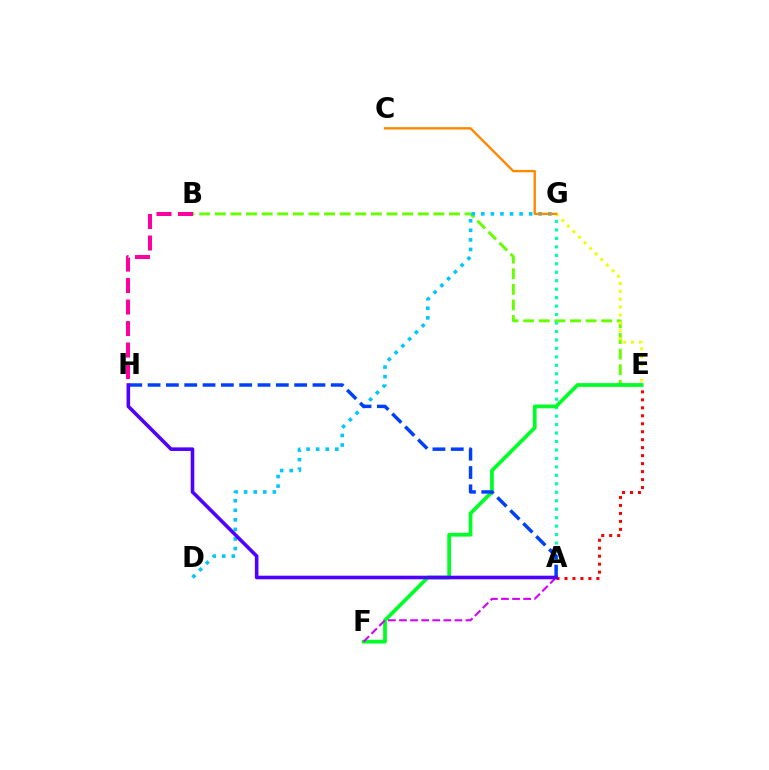{('B', 'E'): [{'color': '#66ff00', 'line_style': 'dashed', 'thickness': 2.12}], ('E', 'G'): [{'color': '#eeff00', 'line_style': 'dotted', 'thickness': 2.14}], ('B', 'H'): [{'color': '#ff00a0', 'line_style': 'dashed', 'thickness': 2.92}], ('A', 'G'): [{'color': '#00ffaf', 'line_style': 'dotted', 'thickness': 2.3}], ('E', 'F'): [{'color': '#00ff27', 'line_style': 'solid', 'thickness': 2.7}], ('A', 'E'): [{'color': '#ff0000', 'line_style': 'dotted', 'thickness': 2.17}], ('A', 'F'): [{'color': '#d600ff', 'line_style': 'dashed', 'thickness': 1.51}], ('D', 'G'): [{'color': '#00c7ff', 'line_style': 'dotted', 'thickness': 2.6}], ('C', 'G'): [{'color': '#ff8800', 'line_style': 'solid', 'thickness': 1.71}], ('A', 'H'): [{'color': '#003fff', 'line_style': 'dashed', 'thickness': 2.49}, {'color': '#4f00ff', 'line_style': 'solid', 'thickness': 2.58}]}